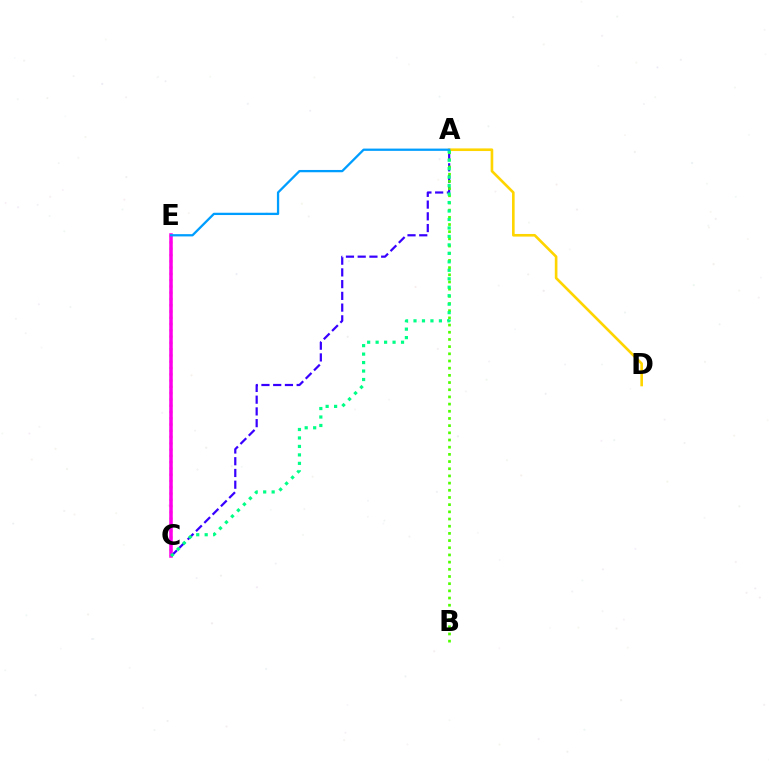{('C', 'E'): [{'color': '#ff0000', 'line_style': 'dotted', 'thickness': 1.71}, {'color': '#ff00ed', 'line_style': 'solid', 'thickness': 2.54}], ('A', 'C'): [{'color': '#3700ff', 'line_style': 'dashed', 'thickness': 1.59}, {'color': '#00ff86', 'line_style': 'dotted', 'thickness': 2.3}], ('A', 'D'): [{'color': '#ffd500', 'line_style': 'solid', 'thickness': 1.9}], ('A', 'B'): [{'color': '#4fff00', 'line_style': 'dotted', 'thickness': 1.95}], ('A', 'E'): [{'color': '#009eff', 'line_style': 'solid', 'thickness': 1.64}]}